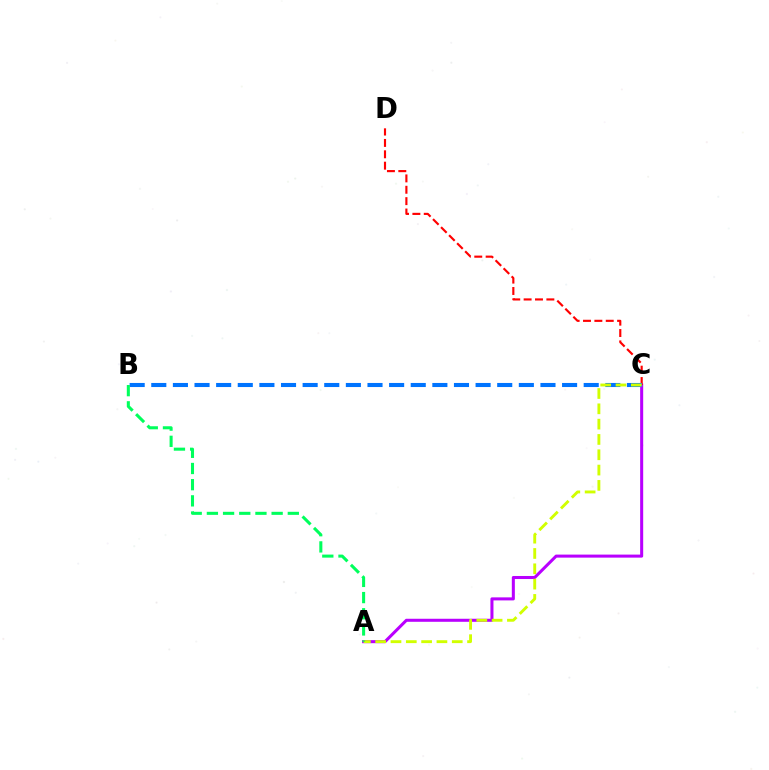{('A', 'C'): [{'color': '#b900ff', 'line_style': 'solid', 'thickness': 2.18}, {'color': '#d1ff00', 'line_style': 'dashed', 'thickness': 2.08}], ('C', 'D'): [{'color': '#ff0000', 'line_style': 'dashed', 'thickness': 1.54}], ('B', 'C'): [{'color': '#0074ff', 'line_style': 'dashed', 'thickness': 2.94}], ('A', 'B'): [{'color': '#00ff5c', 'line_style': 'dashed', 'thickness': 2.2}]}